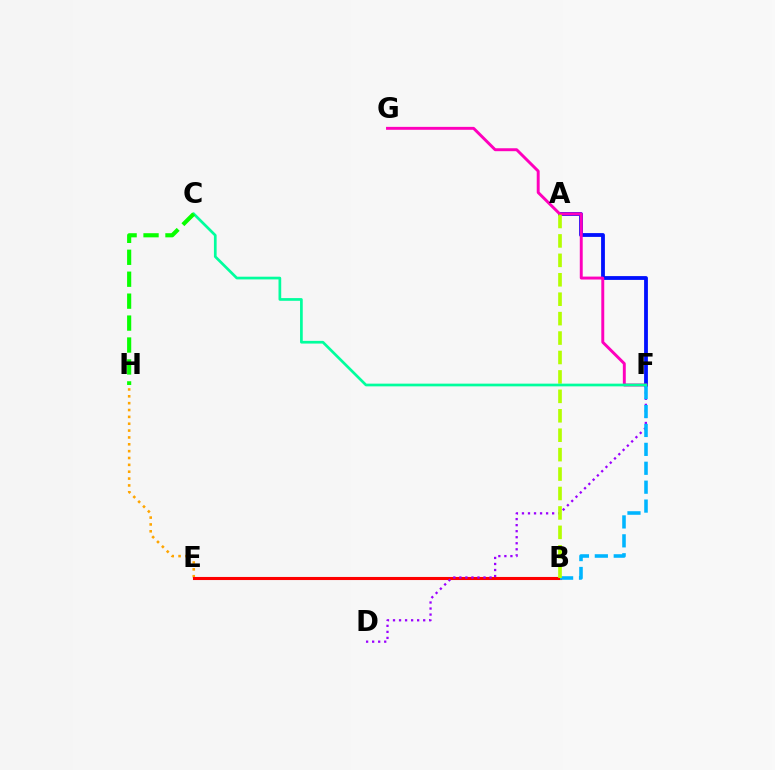{('A', 'F'): [{'color': '#0010ff', 'line_style': 'solid', 'thickness': 2.74}], ('E', 'H'): [{'color': '#ffa500', 'line_style': 'dotted', 'thickness': 1.86}], ('B', 'E'): [{'color': '#ff0000', 'line_style': 'solid', 'thickness': 2.22}], ('F', 'G'): [{'color': '#ff00bd', 'line_style': 'solid', 'thickness': 2.11}], ('D', 'F'): [{'color': '#9b00ff', 'line_style': 'dotted', 'thickness': 1.64}], ('B', 'F'): [{'color': '#00b5ff', 'line_style': 'dashed', 'thickness': 2.57}], ('A', 'B'): [{'color': '#b3ff00', 'line_style': 'dashed', 'thickness': 2.64}], ('C', 'F'): [{'color': '#00ff9d', 'line_style': 'solid', 'thickness': 1.95}], ('C', 'H'): [{'color': '#08ff00', 'line_style': 'dashed', 'thickness': 2.98}]}